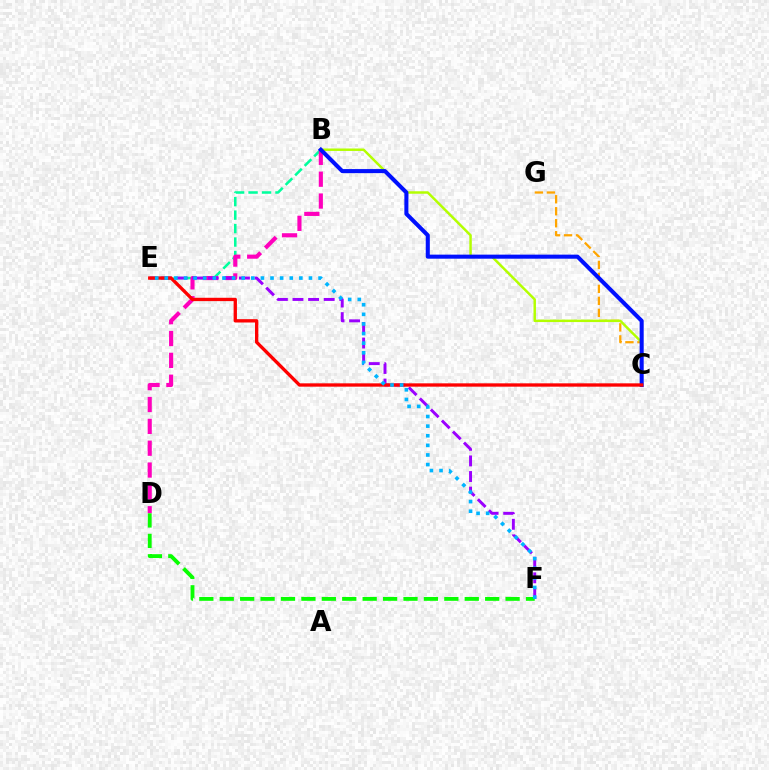{('C', 'G'): [{'color': '#ffa500', 'line_style': 'dashed', 'thickness': 1.63}], ('B', 'E'): [{'color': '#00ff9d', 'line_style': 'dashed', 'thickness': 1.83}], ('B', 'C'): [{'color': '#b3ff00', 'line_style': 'solid', 'thickness': 1.78}, {'color': '#0010ff', 'line_style': 'solid', 'thickness': 2.92}], ('B', 'D'): [{'color': '#ff00bd', 'line_style': 'dashed', 'thickness': 2.97}], ('E', 'F'): [{'color': '#9b00ff', 'line_style': 'dashed', 'thickness': 2.12}, {'color': '#00b5ff', 'line_style': 'dotted', 'thickness': 2.61}], ('C', 'E'): [{'color': '#ff0000', 'line_style': 'solid', 'thickness': 2.4}], ('D', 'F'): [{'color': '#08ff00', 'line_style': 'dashed', 'thickness': 2.77}]}